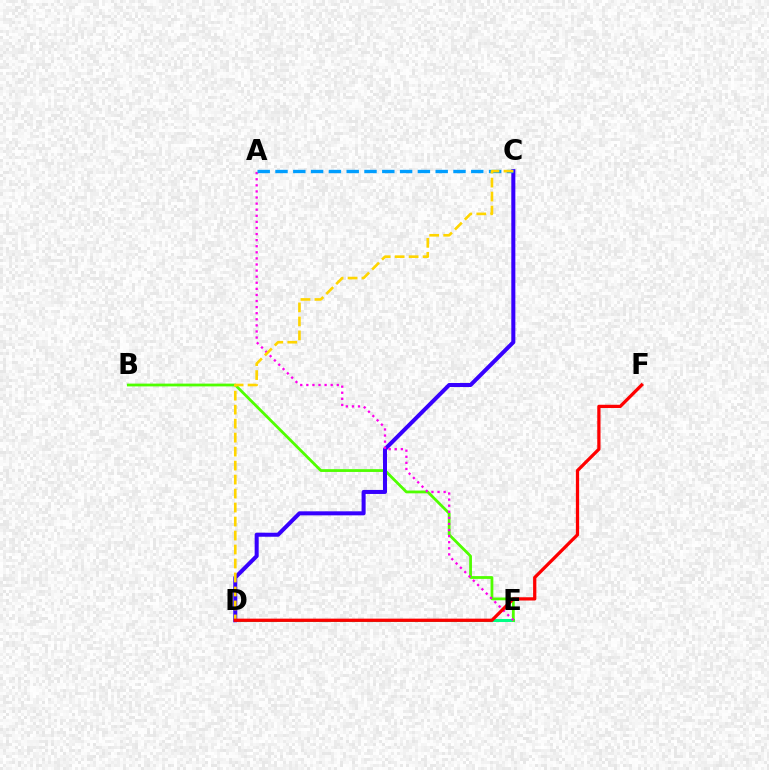{('D', 'E'): [{'color': '#00ff86', 'line_style': 'solid', 'thickness': 2.19}], ('B', 'E'): [{'color': '#4fff00', 'line_style': 'solid', 'thickness': 2.01}], ('C', 'D'): [{'color': '#3700ff', 'line_style': 'solid', 'thickness': 2.9}, {'color': '#ffd500', 'line_style': 'dashed', 'thickness': 1.9}], ('A', 'E'): [{'color': '#ff00ed', 'line_style': 'dotted', 'thickness': 1.65}], ('A', 'C'): [{'color': '#009eff', 'line_style': 'dashed', 'thickness': 2.42}], ('D', 'F'): [{'color': '#ff0000', 'line_style': 'solid', 'thickness': 2.34}]}